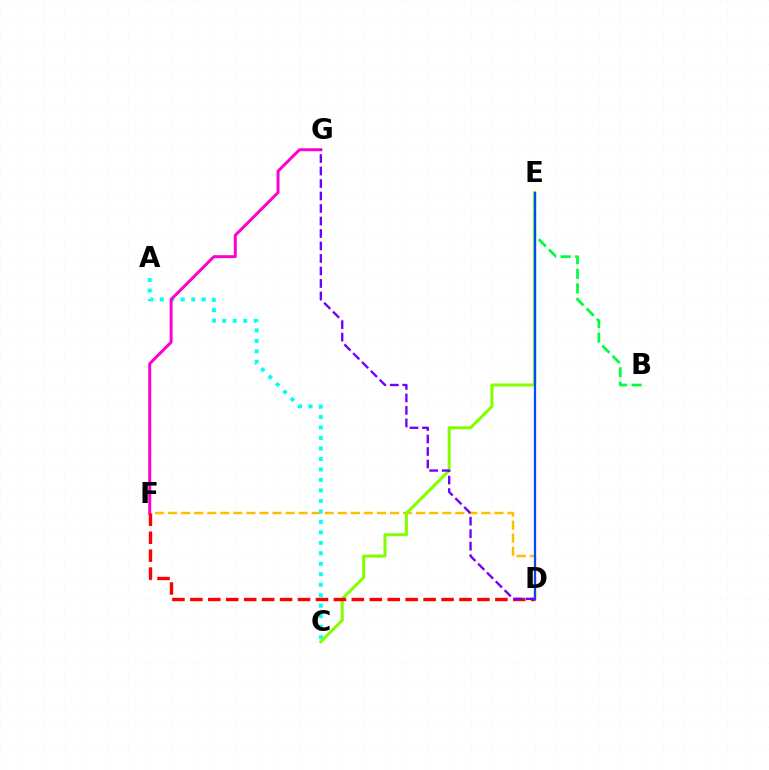{('D', 'F'): [{'color': '#ffbd00', 'line_style': 'dashed', 'thickness': 1.77}, {'color': '#ff0000', 'line_style': 'dashed', 'thickness': 2.44}], ('B', 'E'): [{'color': '#00ff39', 'line_style': 'dashed', 'thickness': 1.97}], ('A', 'C'): [{'color': '#00fff6', 'line_style': 'dotted', 'thickness': 2.85}], ('F', 'G'): [{'color': '#ff00cf', 'line_style': 'solid', 'thickness': 2.15}], ('C', 'E'): [{'color': '#84ff00', 'line_style': 'solid', 'thickness': 2.19}], ('D', 'G'): [{'color': '#7200ff', 'line_style': 'dashed', 'thickness': 1.7}], ('D', 'E'): [{'color': '#004bff', 'line_style': 'solid', 'thickness': 1.62}]}